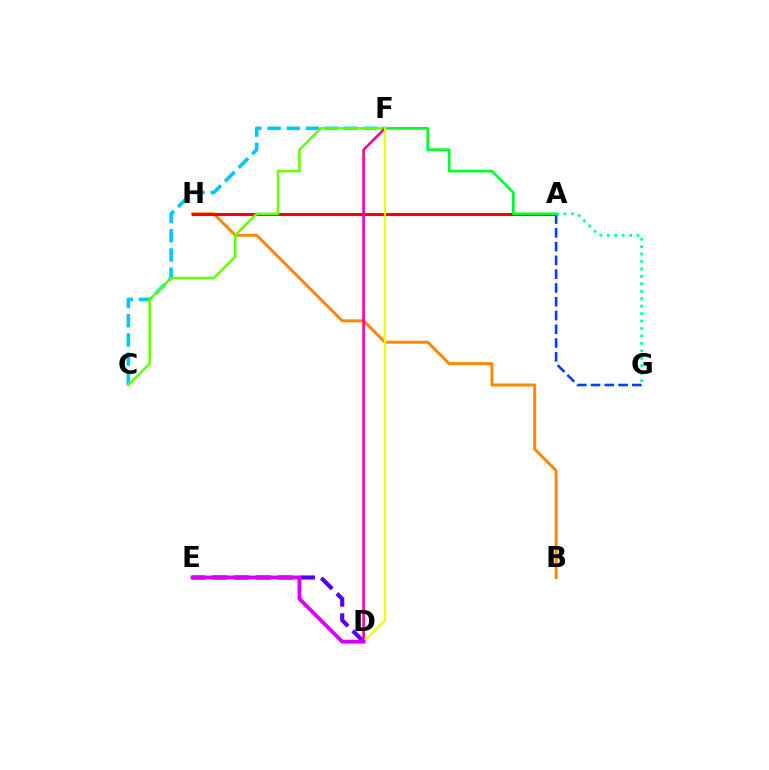{('B', 'H'): [{'color': '#ff8800', 'line_style': 'solid', 'thickness': 2.14}], ('D', 'E'): [{'color': '#4f00ff', 'line_style': 'dashed', 'thickness': 2.98}, {'color': '#d600ff', 'line_style': 'solid', 'thickness': 2.78}], ('C', 'F'): [{'color': '#00c7ff', 'line_style': 'dashed', 'thickness': 2.61}, {'color': '#66ff00', 'line_style': 'solid', 'thickness': 1.83}], ('A', 'H'): [{'color': '#ff0000', 'line_style': 'solid', 'thickness': 2.23}], ('D', 'F'): [{'color': '#ff00a0', 'line_style': 'solid', 'thickness': 1.89}, {'color': '#eeff00', 'line_style': 'solid', 'thickness': 1.6}], ('A', 'G'): [{'color': '#003fff', 'line_style': 'dashed', 'thickness': 1.87}, {'color': '#00ffaf', 'line_style': 'dotted', 'thickness': 2.02}], ('A', 'F'): [{'color': '#00ff27', 'line_style': 'solid', 'thickness': 1.94}]}